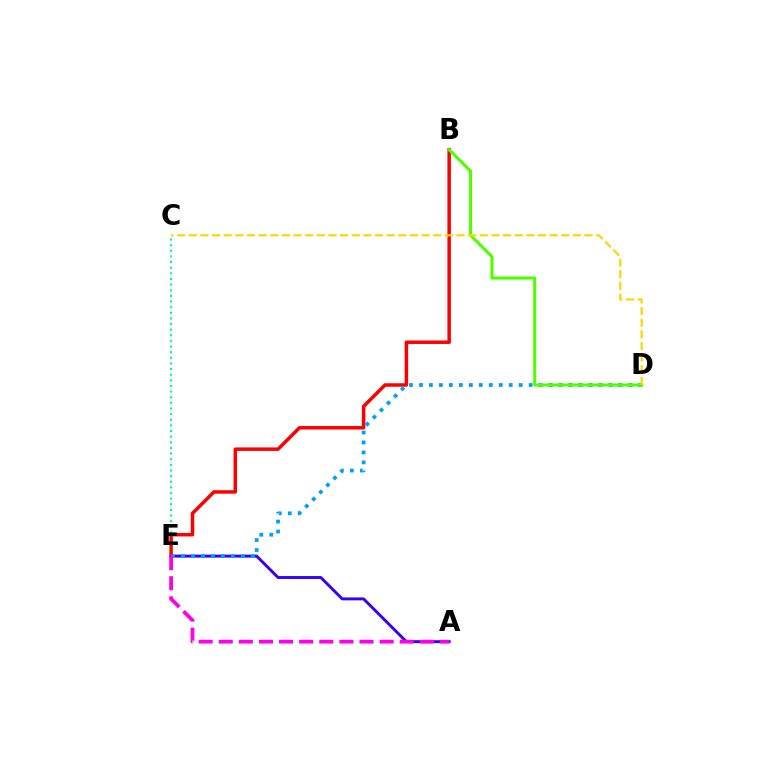{('A', 'E'): [{'color': '#3700ff', 'line_style': 'solid', 'thickness': 2.11}, {'color': '#ff00ed', 'line_style': 'dashed', 'thickness': 2.73}], ('C', 'E'): [{'color': '#00ff86', 'line_style': 'dotted', 'thickness': 1.53}], ('B', 'E'): [{'color': '#ff0000', 'line_style': 'solid', 'thickness': 2.51}], ('D', 'E'): [{'color': '#009eff', 'line_style': 'dotted', 'thickness': 2.71}], ('B', 'D'): [{'color': '#4fff00', 'line_style': 'solid', 'thickness': 2.21}], ('C', 'D'): [{'color': '#ffd500', 'line_style': 'dashed', 'thickness': 1.58}]}